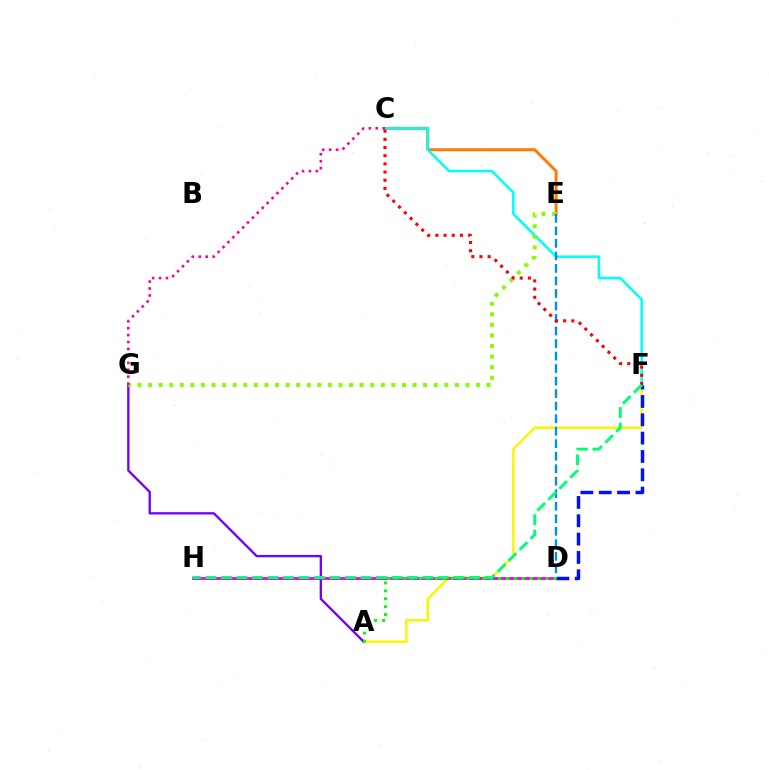{('C', 'E'): [{'color': '#ff7c00', 'line_style': 'solid', 'thickness': 2.15}], ('A', 'F'): [{'color': '#fcf500', 'line_style': 'solid', 'thickness': 1.8}], ('A', 'G'): [{'color': '#7200ff', 'line_style': 'solid', 'thickness': 1.68}], ('C', 'F'): [{'color': '#00fff6', 'line_style': 'solid', 'thickness': 1.81}, {'color': '#ff0000', 'line_style': 'dotted', 'thickness': 2.22}], ('D', 'H'): [{'color': '#ee00ff', 'line_style': 'solid', 'thickness': 2.07}], ('D', 'F'): [{'color': '#0010ff', 'line_style': 'dashed', 'thickness': 2.49}], ('E', 'G'): [{'color': '#84ff00', 'line_style': 'dotted', 'thickness': 2.87}], ('D', 'E'): [{'color': '#008cff', 'line_style': 'dashed', 'thickness': 1.7}], ('A', 'D'): [{'color': '#08ff00', 'line_style': 'dotted', 'thickness': 2.15}], ('F', 'H'): [{'color': '#00ff74', 'line_style': 'dashed', 'thickness': 2.11}], ('C', 'G'): [{'color': '#ff0094', 'line_style': 'dotted', 'thickness': 1.88}]}